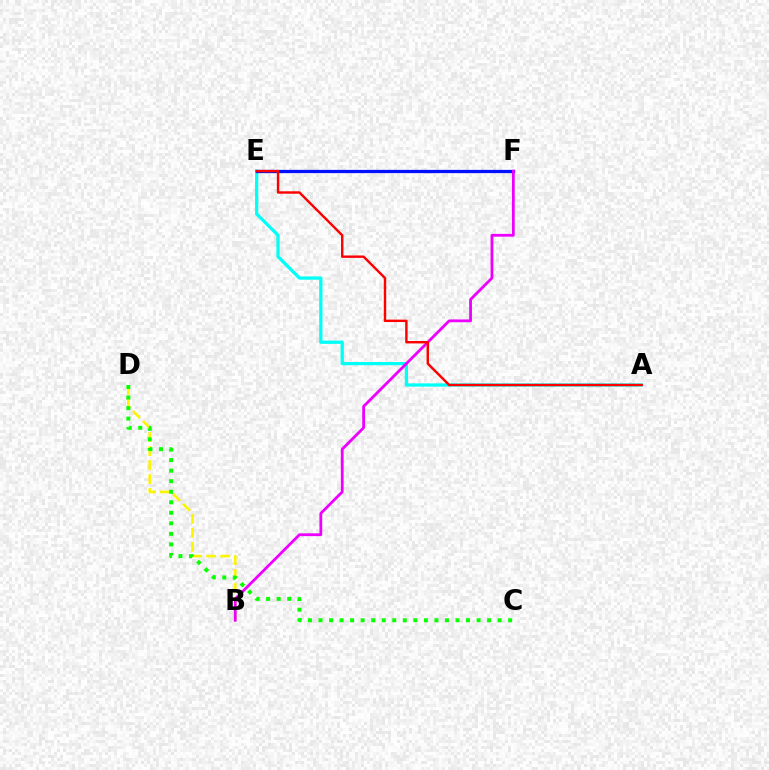{('B', 'D'): [{'color': '#fcf500', 'line_style': 'dashed', 'thickness': 1.9}], ('A', 'E'): [{'color': '#00fff6', 'line_style': 'solid', 'thickness': 2.34}, {'color': '#ff0000', 'line_style': 'solid', 'thickness': 1.74}], ('E', 'F'): [{'color': '#0010ff', 'line_style': 'solid', 'thickness': 2.35}], ('B', 'F'): [{'color': '#ee00ff', 'line_style': 'solid', 'thickness': 2.01}], ('C', 'D'): [{'color': '#08ff00', 'line_style': 'dotted', 'thickness': 2.86}]}